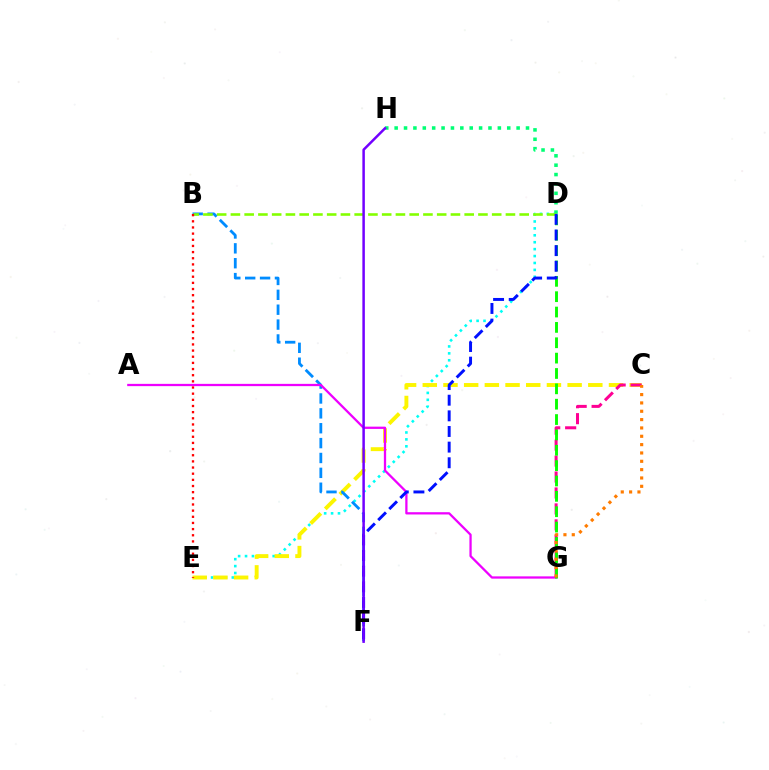{('D', 'E'): [{'color': '#00fff6', 'line_style': 'dotted', 'thickness': 1.88}], ('C', 'E'): [{'color': '#fcf500', 'line_style': 'dashed', 'thickness': 2.81}], ('D', 'H'): [{'color': '#00ff74', 'line_style': 'dotted', 'thickness': 2.55}], ('B', 'F'): [{'color': '#008cff', 'line_style': 'dashed', 'thickness': 2.02}], ('B', 'D'): [{'color': '#84ff00', 'line_style': 'dashed', 'thickness': 1.87}], ('A', 'G'): [{'color': '#ee00ff', 'line_style': 'solid', 'thickness': 1.64}], ('C', 'G'): [{'color': '#ff0094', 'line_style': 'dashed', 'thickness': 2.17}, {'color': '#ff7c00', 'line_style': 'dotted', 'thickness': 2.27}], ('D', 'G'): [{'color': '#08ff00', 'line_style': 'dashed', 'thickness': 2.09}], ('D', 'F'): [{'color': '#0010ff', 'line_style': 'dashed', 'thickness': 2.12}], ('B', 'E'): [{'color': '#ff0000', 'line_style': 'dotted', 'thickness': 1.67}], ('F', 'H'): [{'color': '#7200ff', 'line_style': 'solid', 'thickness': 1.8}]}